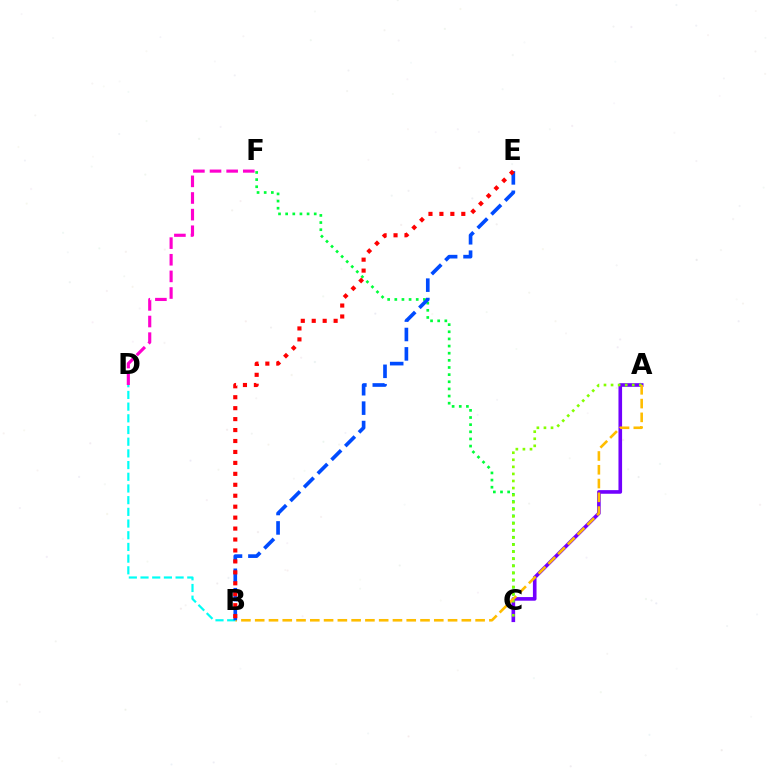{('C', 'F'): [{'color': '#00ff39', 'line_style': 'dotted', 'thickness': 1.94}], ('A', 'C'): [{'color': '#7200ff', 'line_style': 'solid', 'thickness': 2.61}, {'color': '#84ff00', 'line_style': 'dotted', 'thickness': 1.92}], ('D', 'F'): [{'color': '#ff00cf', 'line_style': 'dashed', 'thickness': 2.26}], ('A', 'B'): [{'color': '#ffbd00', 'line_style': 'dashed', 'thickness': 1.87}], ('B', 'D'): [{'color': '#00fff6', 'line_style': 'dashed', 'thickness': 1.59}], ('B', 'E'): [{'color': '#004bff', 'line_style': 'dashed', 'thickness': 2.64}, {'color': '#ff0000', 'line_style': 'dotted', 'thickness': 2.97}]}